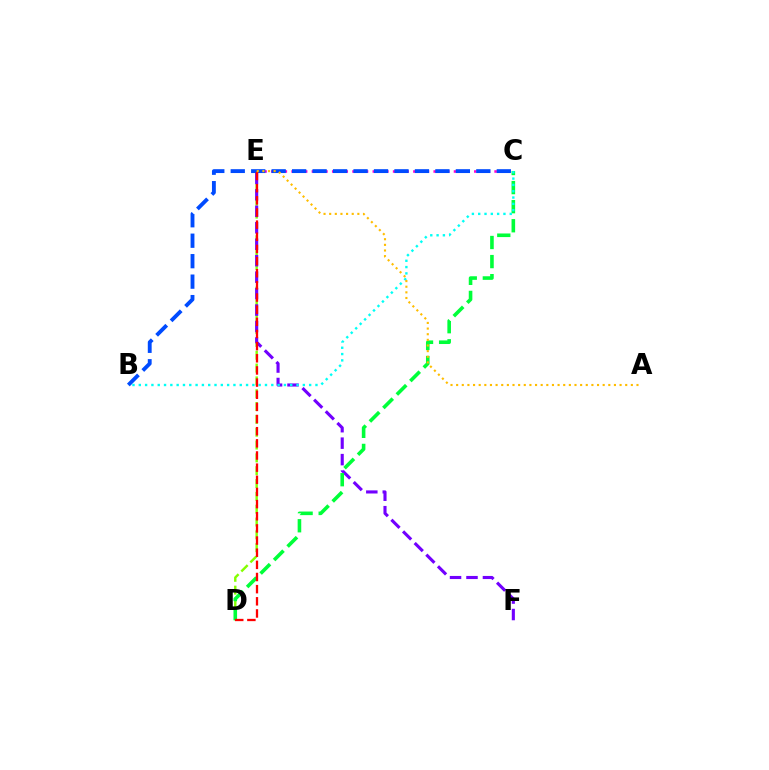{('D', 'E'): [{'color': '#84ff00', 'line_style': 'dashed', 'thickness': 1.74}, {'color': '#ff0000', 'line_style': 'dashed', 'thickness': 1.65}], ('C', 'E'): [{'color': '#ff00cf', 'line_style': 'dotted', 'thickness': 1.84}], ('E', 'F'): [{'color': '#7200ff', 'line_style': 'dashed', 'thickness': 2.24}], ('B', 'C'): [{'color': '#004bff', 'line_style': 'dashed', 'thickness': 2.78}, {'color': '#00fff6', 'line_style': 'dotted', 'thickness': 1.71}], ('C', 'D'): [{'color': '#00ff39', 'line_style': 'dashed', 'thickness': 2.59}], ('A', 'E'): [{'color': '#ffbd00', 'line_style': 'dotted', 'thickness': 1.53}]}